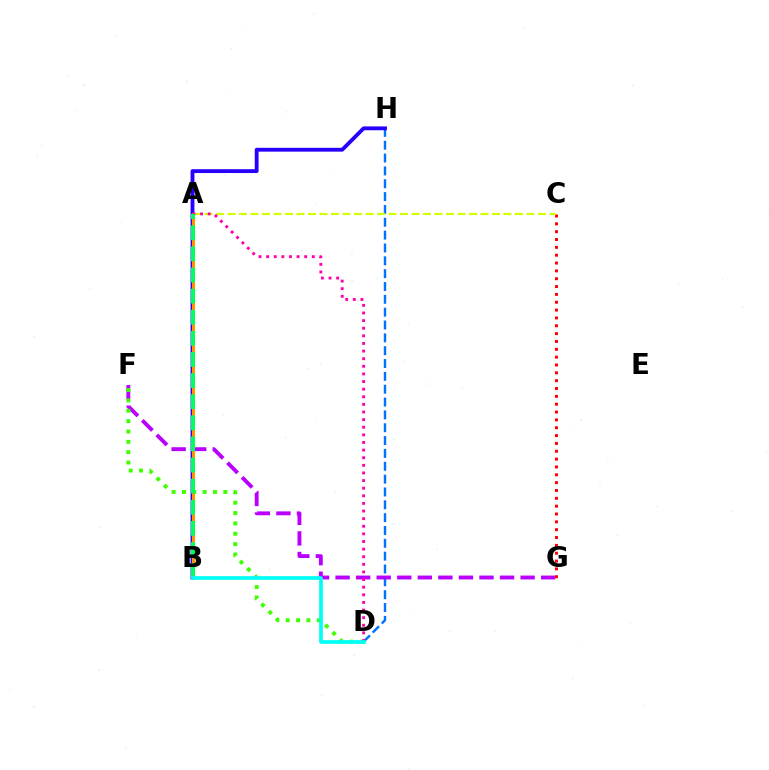{('D', 'H'): [{'color': '#0074ff', 'line_style': 'dashed', 'thickness': 1.74}], ('F', 'G'): [{'color': '#b900ff', 'line_style': 'dashed', 'thickness': 2.79}], ('D', 'F'): [{'color': '#3dff00', 'line_style': 'dotted', 'thickness': 2.81}], ('B', 'H'): [{'color': '#2500ff', 'line_style': 'solid', 'thickness': 2.76}], ('C', 'G'): [{'color': '#ff0000', 'line_style': 'dotted', 'thickness': 2.13}], ('A', 'C'): [{'color': '#d1ff00', 'line_style': 'dashed', 'thickness': 1.56}], ('A', 'B'): [{'color': '#ff9400', 'line_style': 'solid', 'thickness': 2.21}, {'color': '#00ff5c', 'line_style': 'dashed', 'thickness': 2.87}], ('A', 'D'): [{'color': '#ff00ac', 'line_style': 'dotted', 'thickness': 2.07}], ('B', 'D'): [{'color': '#00fff6', 'line_style': 'solid', 'thickness': 2.69}]}